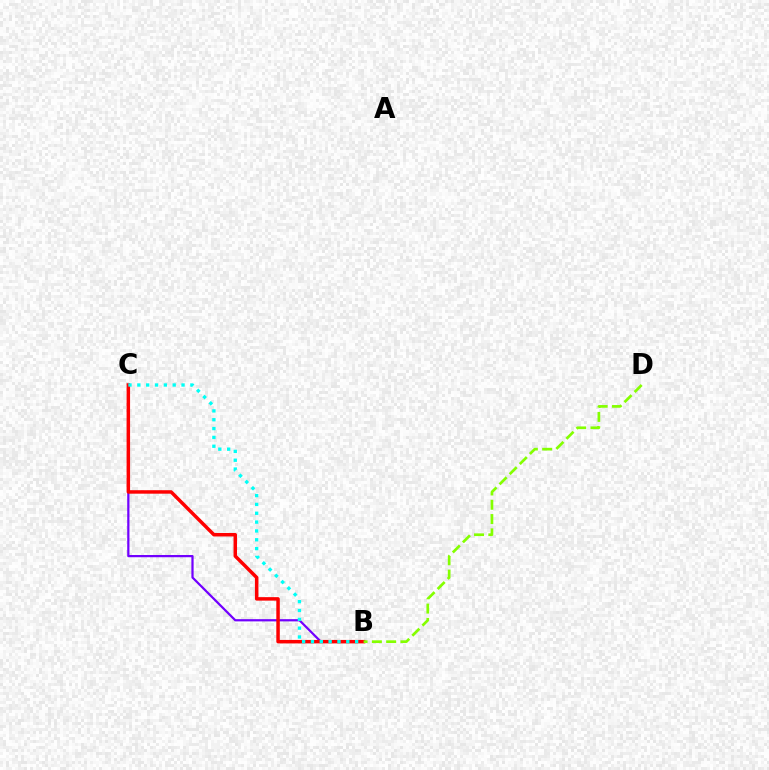{('B', 'C'): [{'color': '#7200ff', 'line_style': 'solid', 'thickness': 1.6}, {'color': '#ff0000', 'line_style': 'solid', 'thickness': 2.51}, {'color': '#00fff6', 'line_style': 'dotted', 'thickness': 2.4}], ('B', 'D'): [{'color': '#84ff00', 'line_style': 'dashed', 'thickness': 1.94}]}